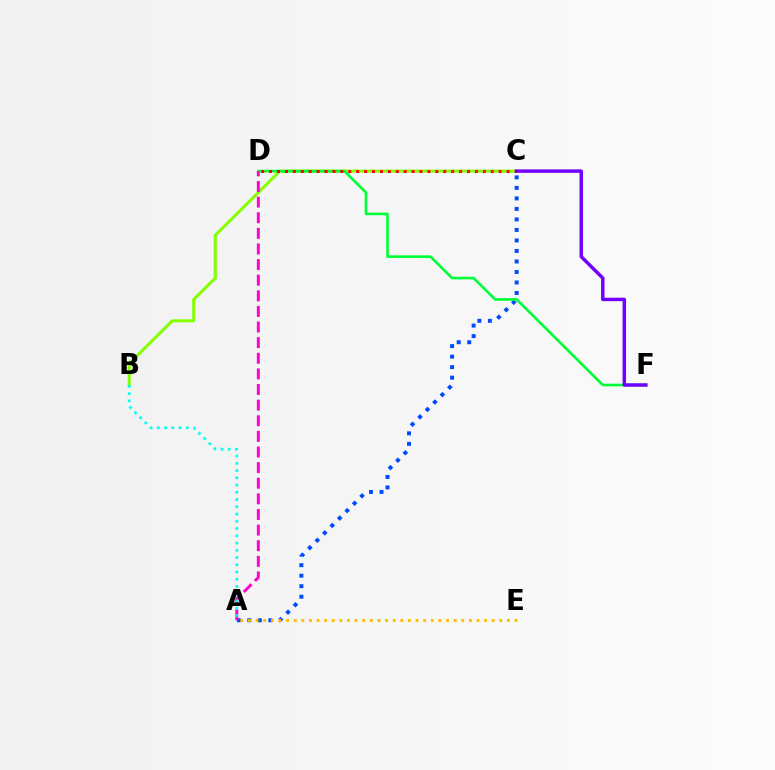{('A', 'C'): [{'color': '#004bff', 'line_style': 'dotted', 'thickness': 2.86}], ('B', 'C'): [{'color': '#84ff00', 'line_style': 'solid', 'thickness': 2.18}], ('D', 'F'): [{'color': '#00ff39', 'line_style': 'solid', 'thickness': 1.9}], ('C', 'D'): [{'color': '#ff0000', 'line_style': 'dotted', 'thickness': 2.15}], ('C', 'F'): [{'color': '#7200ff', 'line_style': 'solid', 'thickness': 2.49}], ('A', 'D'): [{'color': '#ff00cf', 'line_style': 'dashed', 'thickness': 2.12}], ('A', 'E'): [{'color': '#ffbd00', 'line_style': 'dotted', 'thickness': 2.07}], ('A', 'B'): [{'color': '#00fff6', 'line_style': 'dotted', 'thickness': 1.97}]}